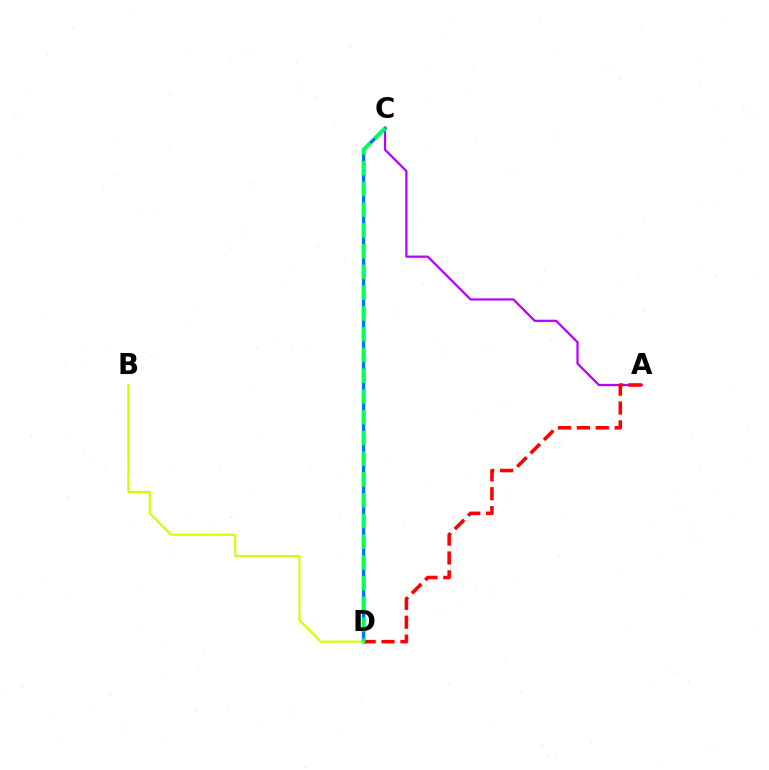{('A', 'C'): [{'color': '#b900ff', 'line_style': 'solid', 'thickness': 1.61}], ('A', 'D'): [{'color': '#ff0000', 'line_style': 'dashed', 'thickness': 2.57}], ('C', 'D'): [{'color': '#0074ff', 'line_style': 'solid', 'thickness': 2.42}, {'color': '#00ff5c', 'line_style': 'dashed', 'thickness': 2.82}], ('B', 'D'): [{'color': '#d1ff00', 'line_style': 'solid', 'thickness': 1.53}]}